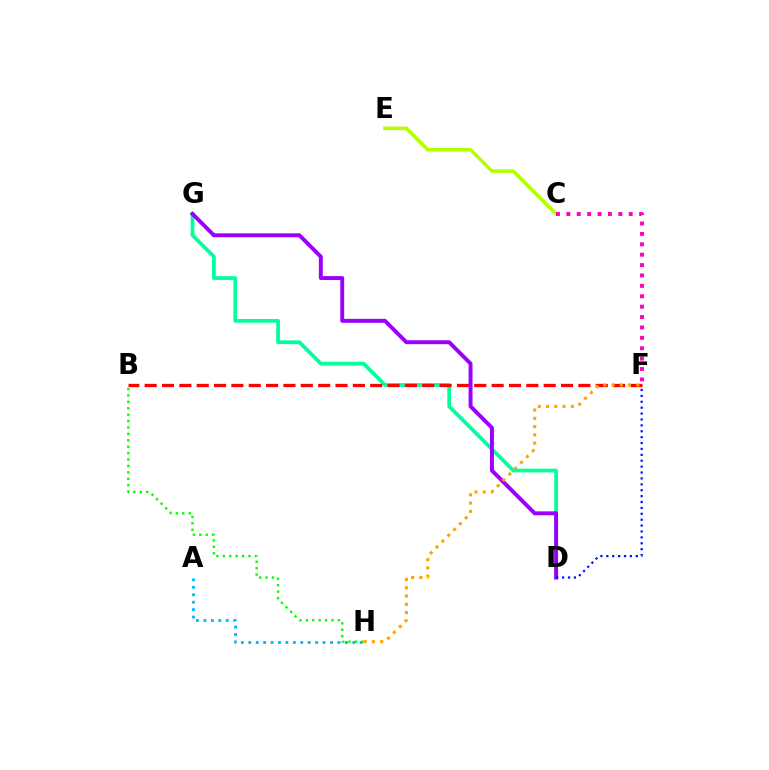{('A', 'H'): [{'color': '#00b5ff', 'line_style': 'dotted', 'thickness': 2.02}], ('D', 'G'): [{'color': '#00ff9d', 'line_style': 'solid', 'thickness': 2.7}, {'color': '#9b00ff', 'line_style': 'solid', 'thickness': 2.84}], ('B', 'F'): [{'color': '#ff0000', 'line_style': 'dashed', 'thickness': 2.36}], ('C', 'E'): [{'color': '#b3ff00', 'line_style': 'solid', 'thickness': 2.58}], ('D', 'F'): [{'color': '#0010ff', 'line_style': 'dotted', 'thickness': 1.6}], ('B', 'H'): [{'color': '#08ff00', 'line_style': 'dotted', 'thickness': 1.74}], ('C', 'F'): [{'color': '#ff00bd', 'line_style': 'dotted', 'thickness': 2.82}], ('F', 'H'): [{'color': '#ffa500', 'line_style': 'dotted', 'thickness': 2.24}]}